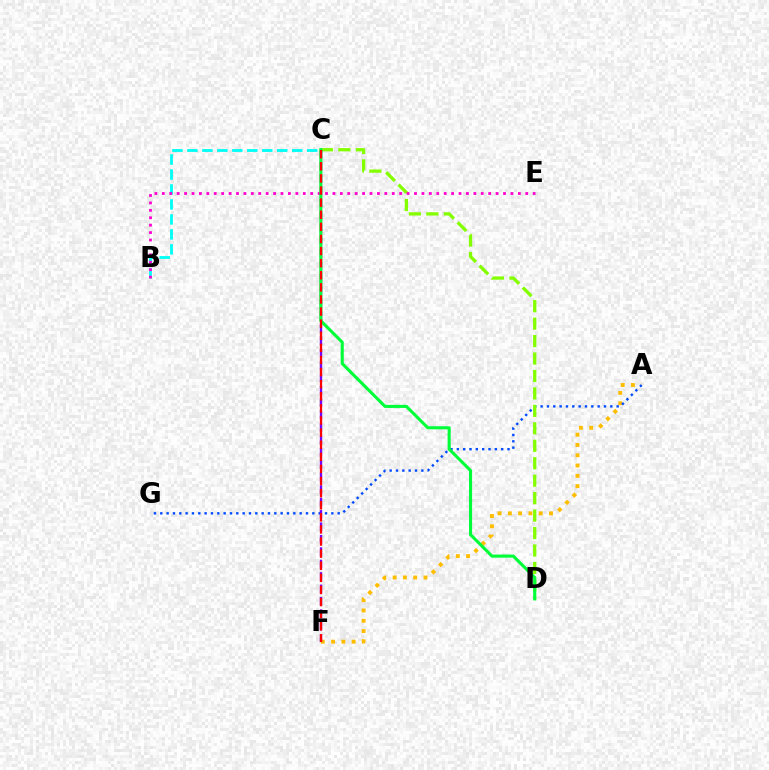{('A', 'F'): [{'color': '#ffbd00', 'line_style': 'dotted', 'thickness': 2.8}], ('A', 'G'): [{'color': '#004bff', 'line_style': 'dotted', 'thickness': 1.72}], ('C', 'D'): [{'color': '#84ff00', 'line_style': 'dashed', 'thickness': 2.37}, {'color': '#00ff39', 'line_style': 'solid', 'thickness': 2.23}], ('B', 'C'): [{'color': '#00fff6', 'line_style': 'dashed', 'thickness': 2.03}], ('B', 'E'): [{'color': '#ff00cf', 'line_style': 'dotted', 'thickness': 2.02}], ('C', 'F'): [{'color': '#7200ff', 'line_style': 'dashed', 'thickness': 1.69}, {'color': '#ff0000', 'line_style': 'dashed', 'thickness': 1.64}]}